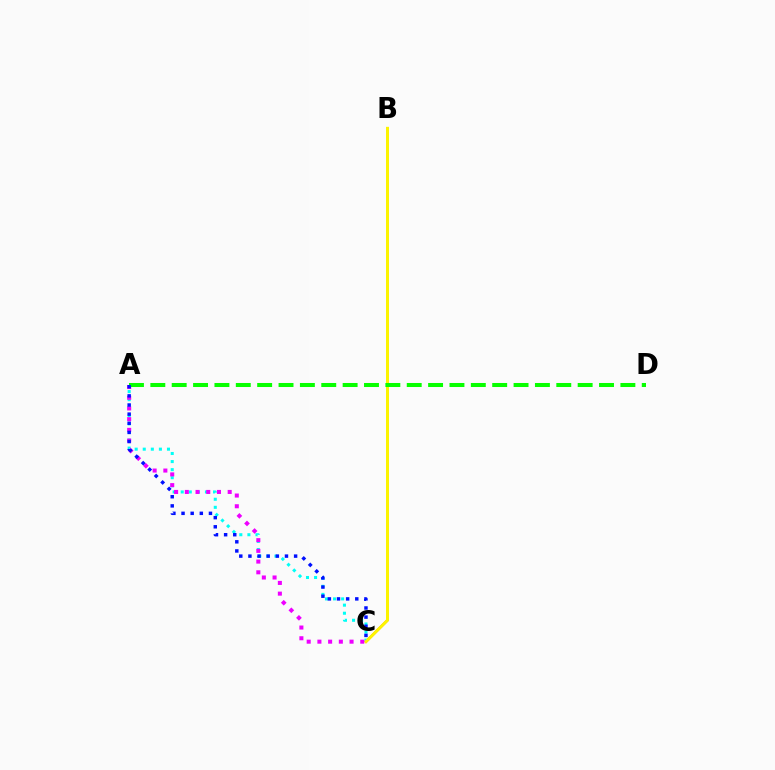{('B', 'C'): [{'color': '#ff0000', 'line_style': 'solid', 'thickness': 1.65}, {'color': '#fcf500', 'line_style': 'solid', 'thickness': 2.15}], ('A', 'C'): [{'color': '#00fff6', 'line_style': 'dotted', 'thickness': 2.19}, {'color': '#ee00ff', 'line_style': 'dotted', 'thickness': 2.91}, {'color': '#0010ff', 'line_style': 'dotted', 'thickness': 2.48}], ('A', 'D'): [{'color': '#08ff00', 'line_style': 'dashed', 'thickness': 2.9}]}